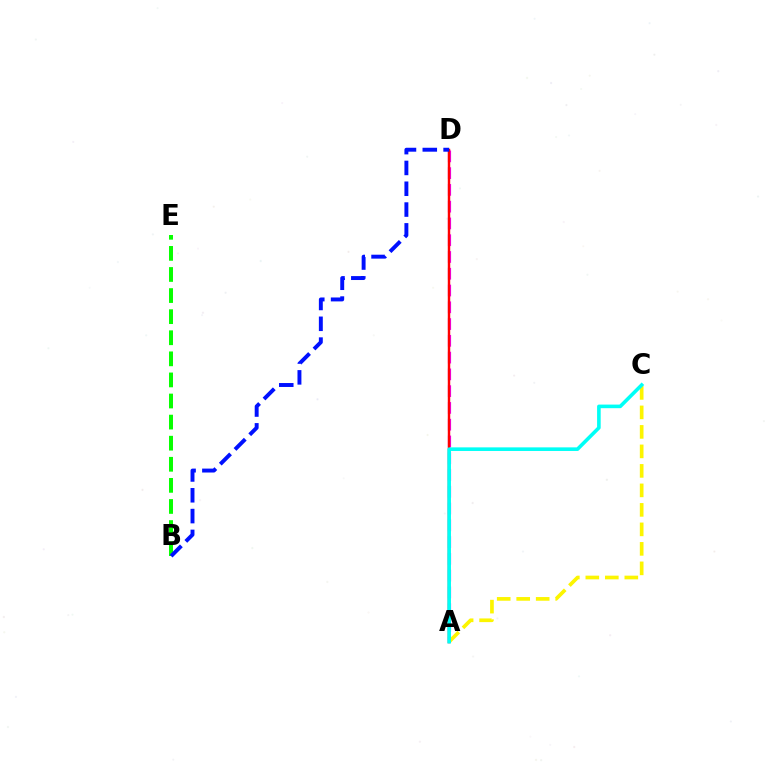{('B', 'E'): [{'color': '#08ff00', 'line_style': 'dashed', 'thickness': 2.86}], ('A', 'D'): [{'color': '#ee00ff', 'line_style': 'dashed', 'thickness': 2.28}, {'color': '#ff0000', 'line_style': 'solid', 'thickness': 1.76}], ('A', 'C'): [{'color': '#fcf500', 'line_style': 'dashed', 'thickness': 2.65}, {'color': '#00fff6', 'line_style': 'solid', 'thickness': 2.6}], ('B', 'D'): [{'color': '#0010ff', 'line_style': 'dashed', 'thickness': 2.83}]}